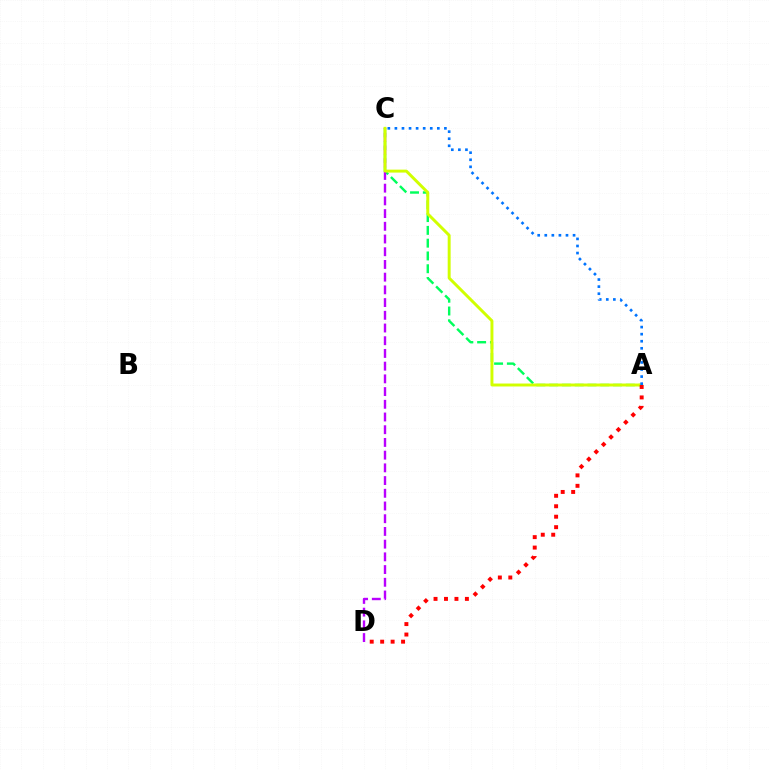{('A', 'C'): [{'color': '#00ff5c', 'line_style': 'dashed', 'thickness': 1.74}, {'color': '#d1ff00', 'line_style': 'solid', 'thickness': 2.12}, {'color': '#0074ff', 'line_style': 'dotted', 'thickness': 1.92}], ('C', 'D'): [{'color': '#b900ff', 'line_style': 'dashed', 'thickness': 1.73}], ('A', 'D'): [{'color': '#ff0000', 'line_style': 'dotted', 'thickness': 2.84}]}